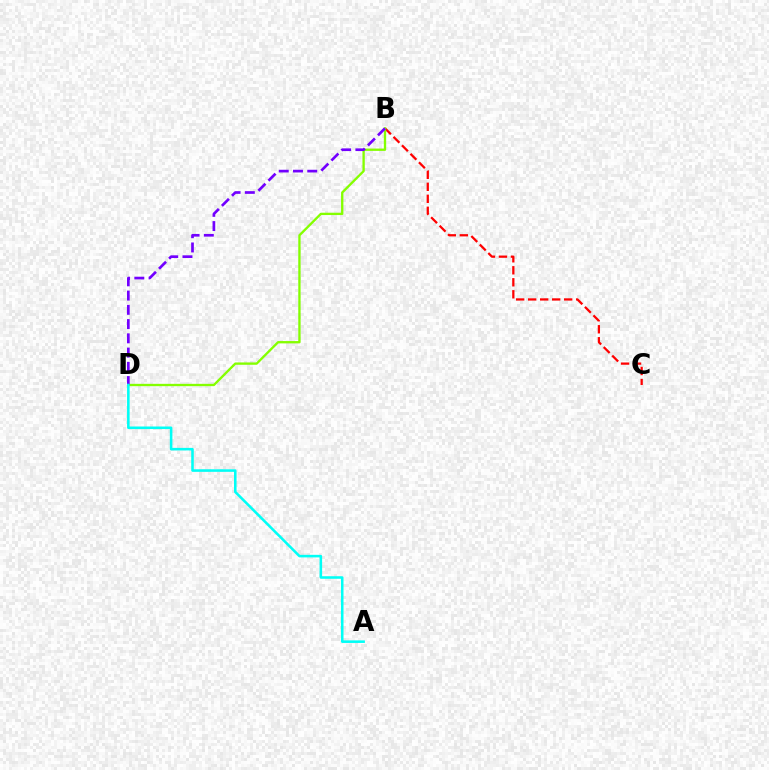{('B', 'C'): [{'color': '#ff0000', 'line_style': 'dashed', 'thickness': 1.63}], ('B', 'D'): [{'color': '#84ff00', 'line_style': 'solid', 'thickness': 1.68}, {'color': '#7200ff', 'line_style': 'dashed', 'thickness': 1.94}], ('A', 'D'): [{'color': '#00fff6', 'line_style': 'solid', 'thickness': 1.84}]}